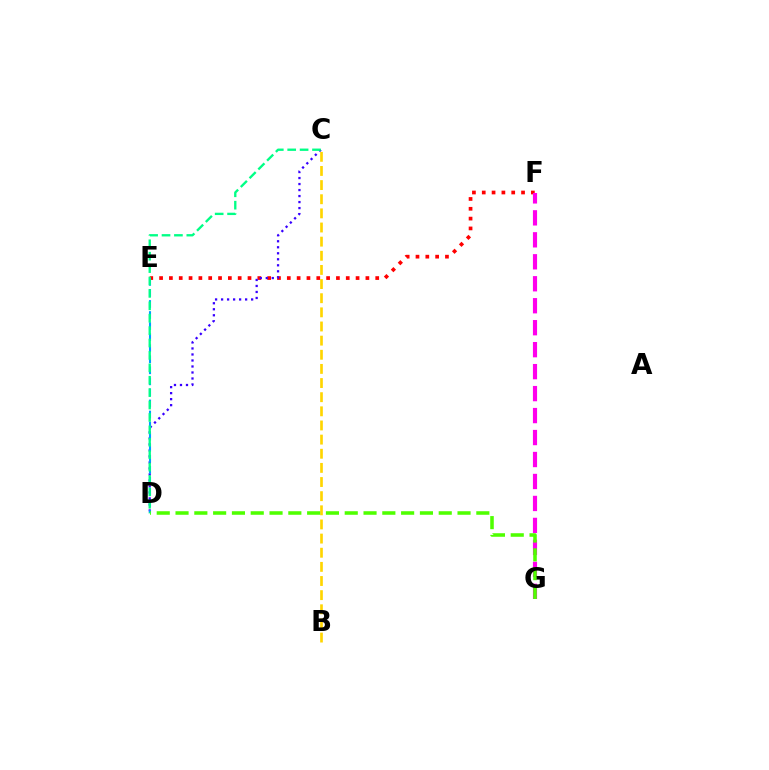{('E', 'F'): [{'color': '#ff0000', 'line_style': 'dotted', 'thickness': 2.67}], ('C', 'D'): [{'color': '#3700ff', 'line_style': 'dotted', 'thickness': 1.63}, {'color': '#00ff86', 'line_style': 'dashed', 'thickness': 1.69}], ('B', 'C'): [{'color': '#ffd500', 'line_style': 'dashed', 'thickness': 1.92}], ('D', 'E'): [{'color': '#009eff', 'line_style': 'dashed', 'thickness': 1.5}], ('F', 'G'): [{'color': '#ff00ed', 'line_style': 'dashed', 'thickness': 2.98}], ('D', 'G'): [{'color': '#4fff00', 'line_style': 'dashed', 'thickness': 2.55}]}